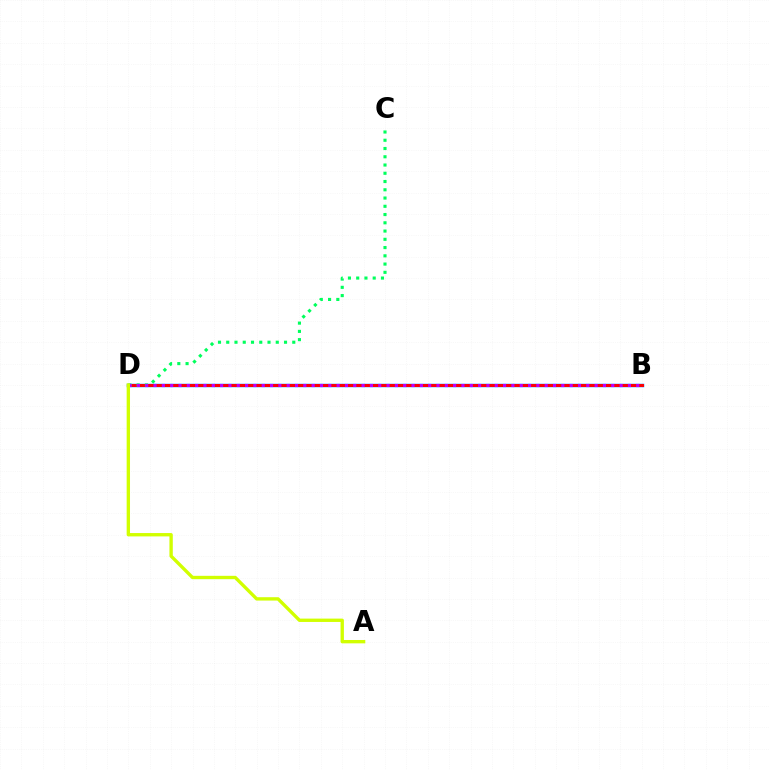{('B', 'D'): [{'color': '#0074ff', 'line_style': 'solid', 'thickness': 2.49}, {'color': '#ff0000', 'line_style': 'solid', 'thickness': 2.13}, {'color': '#b900ff', 'line_style': 'dotted', 'thickness': 2.26}], ('C', 'D'): [{'color': '#00ff5c', 'line_style': 'dotted', 'thickness': 2.24}], ('A', 'D'): [{'color': '#d1ff00', 'line_style': 'solid', 'thickness': 2.41}]}